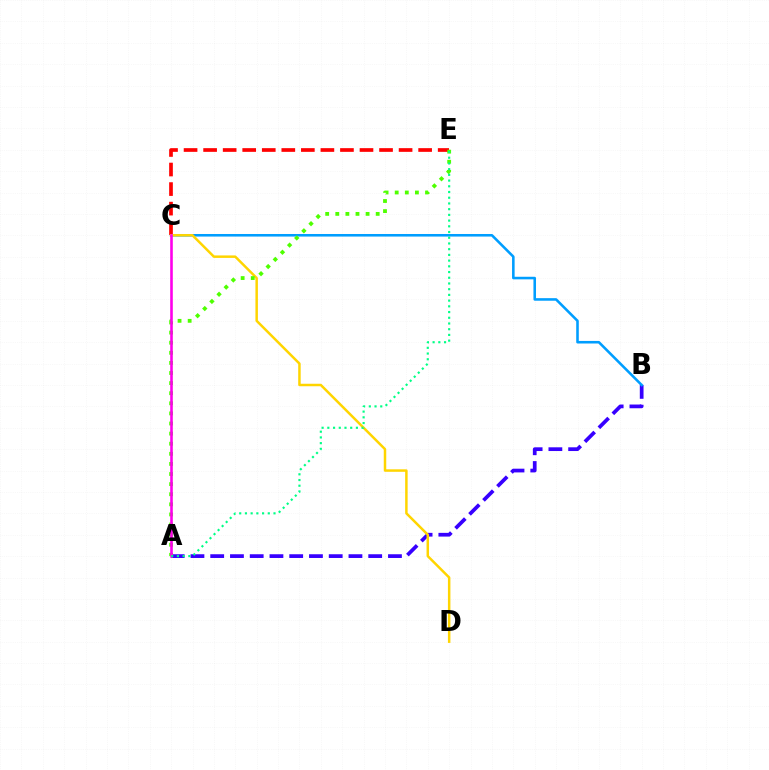{('A', 'B'): [{'color': '#3700ff', 'line_style': 'dashed', 'thickness': 2.68}], ('B', 'C'): [{'color': '#009eff', 'line_style': 'solid', 'thickness': 1.85}], ('C', 'E'): [{'color': '#ff0000', 'line_style': 'dashed', 'thickness': 2.66}], ('C', 'D'): [{'color': '#ffd500', 'line_style': 'solid', 'thickness': 1.79}], ('A', 'E'): [{'color': '#4fff00', 'line_style': 'dotted', 'thickness': 2.74}, {'color': '#00ff86', 'line_style': 'dotted', 'thickness': 1.55}], ('A', 'C'): [{'color': '#ff00ed', 'line_style': 'solid', 'thickness': 1.87}]}